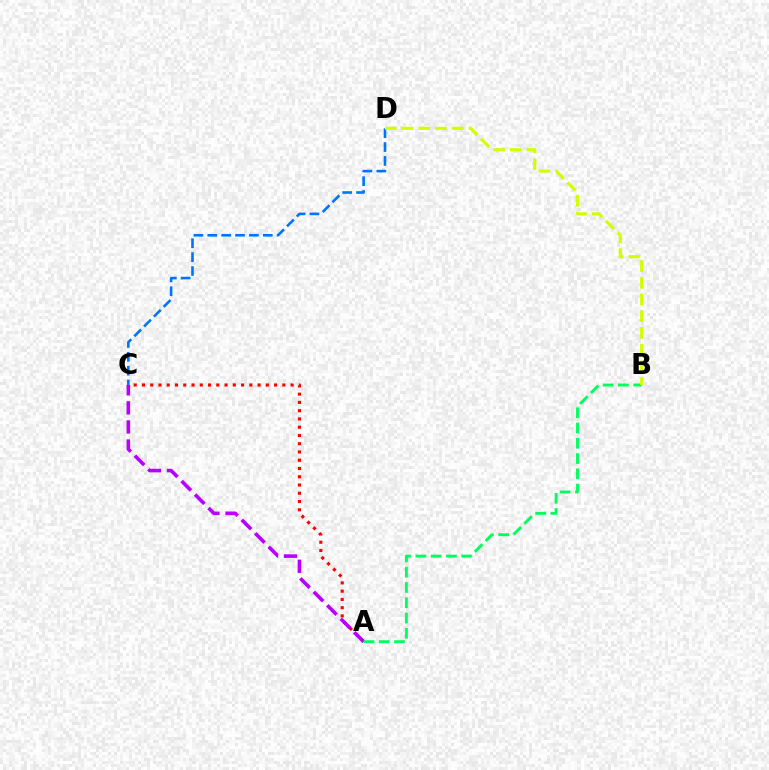{('C', 'D'): [{'color': '#0074ff', 'line_style': 'dashed', 'thickness': 1.89}], ('A', 'C'): [{'color': '#ff0000', 'line_style': 'dotted', 'thickness': 2.24}, {'color': '#b900ff', 'line_style': 'dashed', 'thickness': 2.59}], ('A', 'B'): [{'color': '#00ff5c', 'line_style': 'dashed', 'thickness': 2.08}], ('B', 'D'): [{'color': '#d1ff00', 'line_style': 'dashed', 'thickness': 2.27}]}